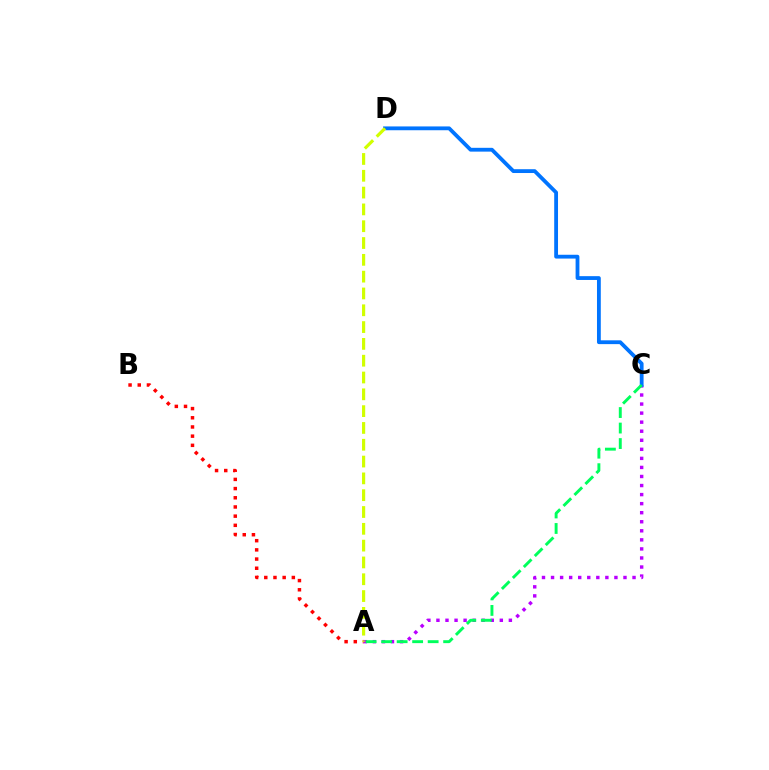{('A', 'B'): [{'color': '#ff0000', 'line_style': 'dotted', 'thickness': 2.5}], ('A', 'C'): [{'color': '#b900ff', 'line_style': 'dotted', 'thickness': 2.46}, {'color': '#00ff5c', 'line_style': 'dashed', 'thickness': 2.11}], ('C', 'D'): [{'color': '#0074ff', 'line_style': 'solid', 'thickness': 2.74}], ('A', 'D'): [{'color': '#d1ff00', 'line_style': 'dashed', 'thickness': 2.28}]}